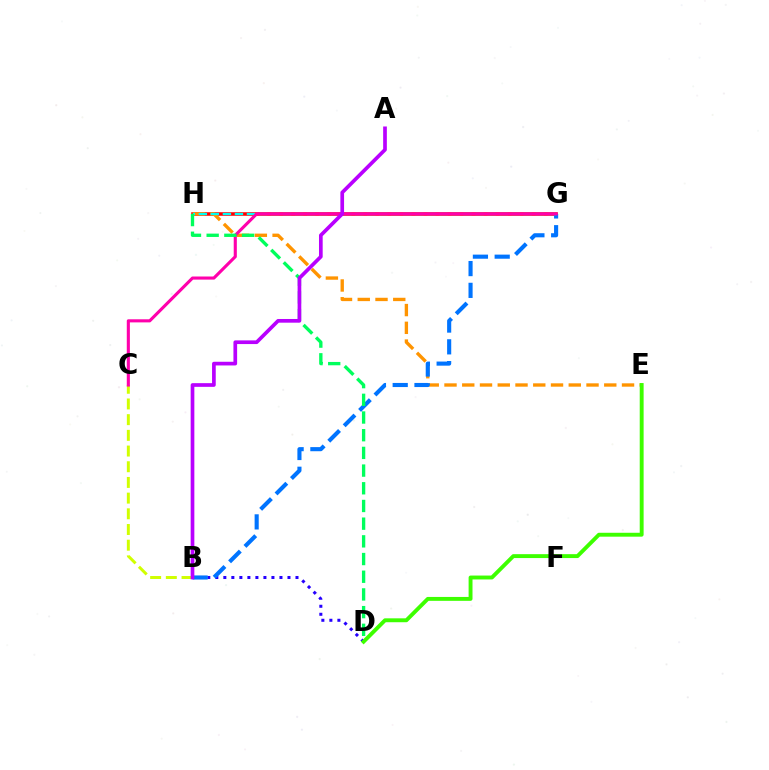{('G', 'H'): [{'color': '#ff0000', 'line_style': 'solid', 'thickness': 2.55}, {'color': '#00fff6', 'line_style': 'dashed', 'thickness': 1.63}], ('B', 'C'): [{'color': '#d1ff00', 'line_style': 'dashed', 'thickness': 2.13}], ('B', 'D'): [{'color': '#2500ff', 'line_style': 'dotted', 'thickness': 2.18}], ('E', 'H'): [{'color': '#ff9400', 'line_style': 'dashed', 'thickness': 2.41}], ('B', 'G'): [{'color': '#0074ff', 'line_style': 'dashed', 'thickness': 2.96}], ('C', 'G'): [{'color': '#ff00ac', 'line_style': 'solid', 'thickness': 2.24}], ('D', 'H'): [{'color': '#00ff5c', 'line_style': 'dashed', 'thickness': 2.4}], ('A', 'B'): [{'color': '#b900ff', 'line_style': 'solid', 'thickness': 2.65}], ('D', 'E'): [{'color': '#3dff00', 'line_style': 'solid', 'thickness': 2.81}]}